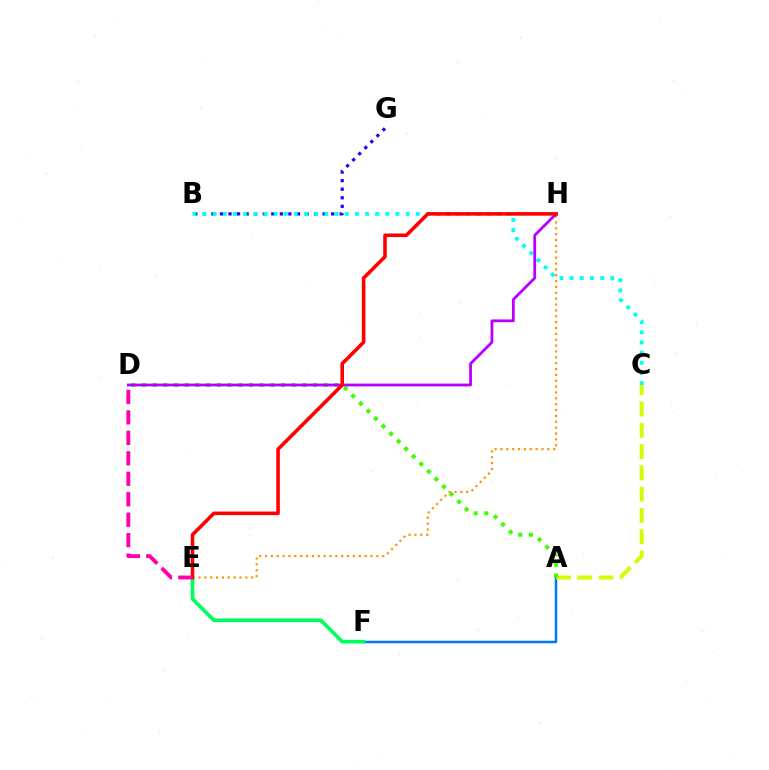{('A', 'F'): [{'color': '#0074ff', 'line_style': 'solid', 'thickness': 1.78}], ('A', 'C'): [{'color': '#d1ff00', 'line_style': 'dashed', 'thickness': 2.89}], ('B', 'G'): [{'color': '#2500ff', 'line_style': 'dotted', 'thickness': 2.32}], ('A', 'D'): [{'color': '#3dff00', 'line_style': 'dotted', 'thickness': 2.9}], ('B', 'C'): [{'color': '#00fff6', 'line_style': 'dotted', 'thickness': 2.76}], ('E', 'H'): [{'color': '#ff9400', 'line_style': 'dotted', 'thickness': 1.59}, {'color': '#ff0000', 'line_style': 'solid', 'thickness': 2.58}], ('D', 'H'): [{'color': '#b900ff', 'line_style': 'solid', 'thickness': 2.02}], ('E', 'F'): [{'color': '#00ff5c', 'line_style': 'solid', 'thickness': 2.65}], ('D', 'E'): [{'color': '#ff00ac', 'line_style': 'dashed', 'thickness': 2.78}]}